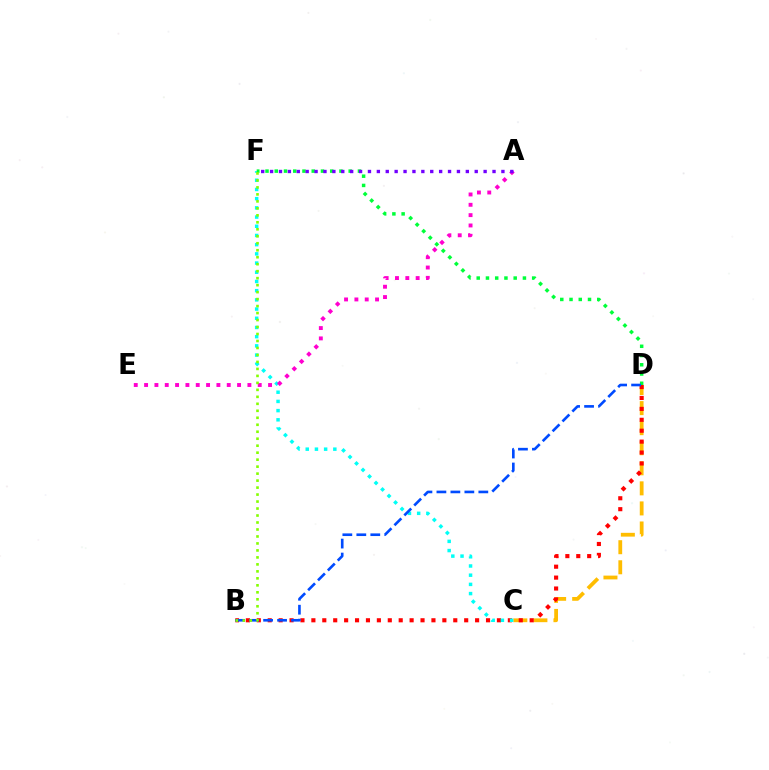{('C', 'D'): [{'color': '#ffbd00', 'line_style': 'dashed', 'thickness': 2.73}], ('B', 'D'): [{'color': '#ff0000', 'line_style': 'dotted', 'thickness': 2.97}, {'color': '#004bff', 'line_style': 'dashed', 'thickness': 1.9}], ('C', 'F'): [{'color': '#00fff6', 'line_style': 'dotted', 'thickness': 2.5}], ('D', 'F'): [{'color': '#00ff39', 'line_style': 'dotted', 'thickness': 2.51}], ('A', 'E'): [{'color': '#ff00cf', 'line_style': 'dotted', 'thickness': 2.81}], ('B', 'F'): [{'color': '#84ff00', 'line_style': 'dotted', 'thickness': 1.9}], ('A', 'F'): [{'color': '#7200ff', 'line_style': 'dotted', 'thickness': 2.42}]}